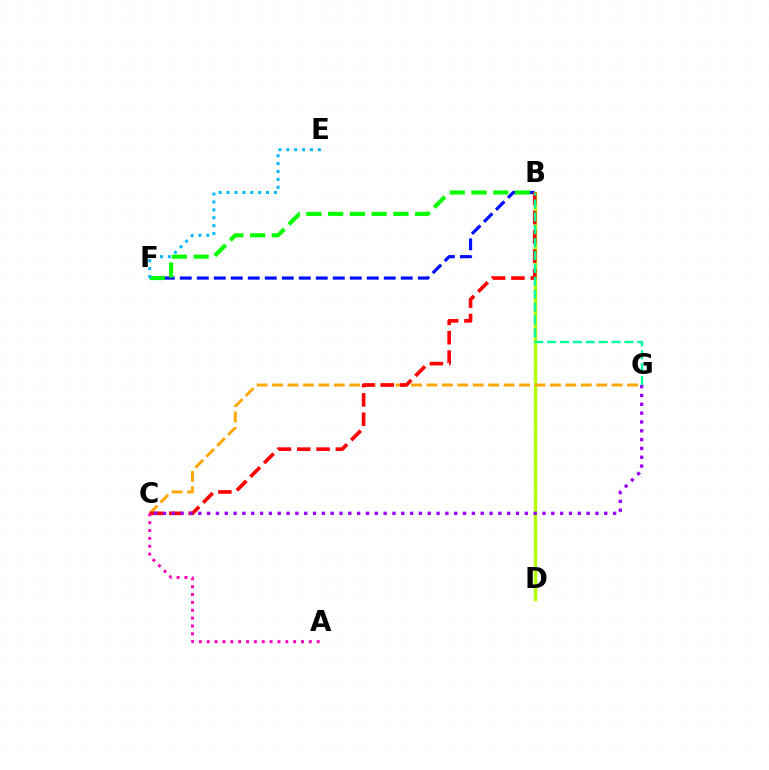{('B', 'F'): [{'color': '#0010ff', 'line_style': 'dashed', 'thickness': 2.31}, {'color': '#08ff00', 'line_style': 'dashed', 'thickness': 2.95}], ('B', 'D'): [{'color': '#b3ff00', 'line_style': 'solid', 'thickness': 2.44}], ('C', 'G'): [{'color': '#ffa500', 'line_style': 'dashed', 'thickness': 2.1}, {'color': '#9b00ff', 'line_style': 'dotted', 'thickness': 2.4}], ('B', 'C'): [{'color': '#ff0000', 'line_style': 'dashed', 'thickness': 2.62}], ('A', 'C'): [{'color': '#ff00bd', 'line_style': 'dotted', 'thickness': 2.13}], ('B', 'G'): [{'color': '#00ff9d', 'line_style': 'dashed', 'thickness': 1.75}], ('E', 'F'): [{'color': '#00b5ff', 'line_style': 'dotted', 'thickness': 2.14}]}